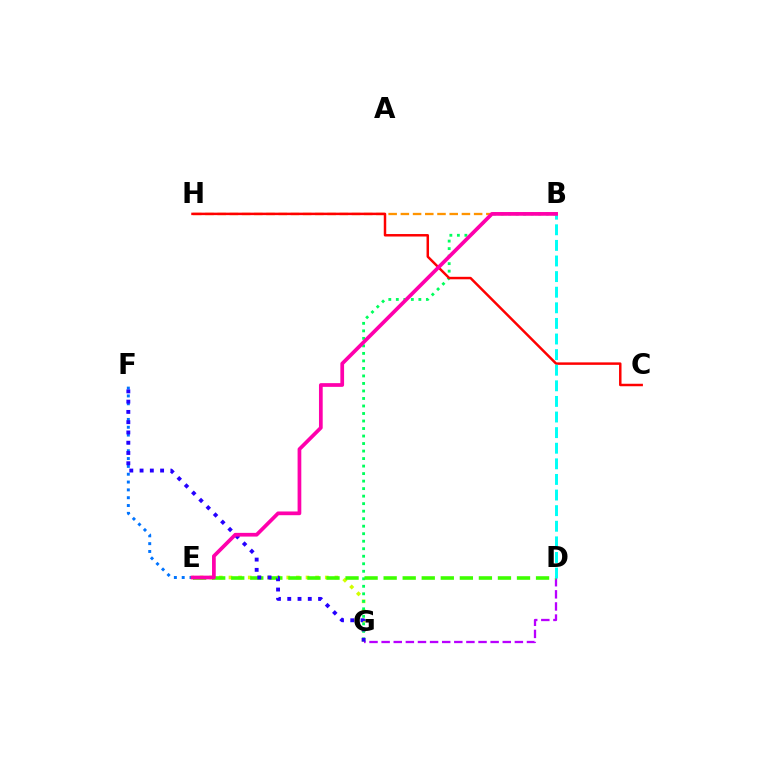{('E', 'F'): [{'color': '#0074ff', 'line_style': 'dotted', 'thickness': 2.13}], ('E', 'G'): [{'color': '#d1ff00', 'line_style': 'dotted', 'thickness': 2.62}], ('D', 'G'): [{'color': '#b900ff', 'line_style': 'dashed', 'thickness': 1.65}], ('B', 'H'): [{'color': '#ff9400', 'line_style': 'dashed', 'thickness': 1.66}], ('B', 'G'): [{'color': '#00ff5c', 'line_style': 'dotted', 'thickness': 2.04}], ('D', 'E'): [{'color': '#3dff00', 'line_style': 'dashed', 'thickness': 2.59}], ('C', 'H'): [{'color': '#ff0000', 'line_style': 'solid', 'thickness': 1.78}], ('B', 'D'): [{'color': '#00fff6', 'line_style': 'dashed', 'thickness': 2.12}], ('F', 'G'): [{'color': '#2500ff', 'line_style': 'dotted', 'thickness': 2.79}], ('B', 'E'): [{'color': '#ff00ac', 'line_style': 'solid', 'thickness': 2.68}]}